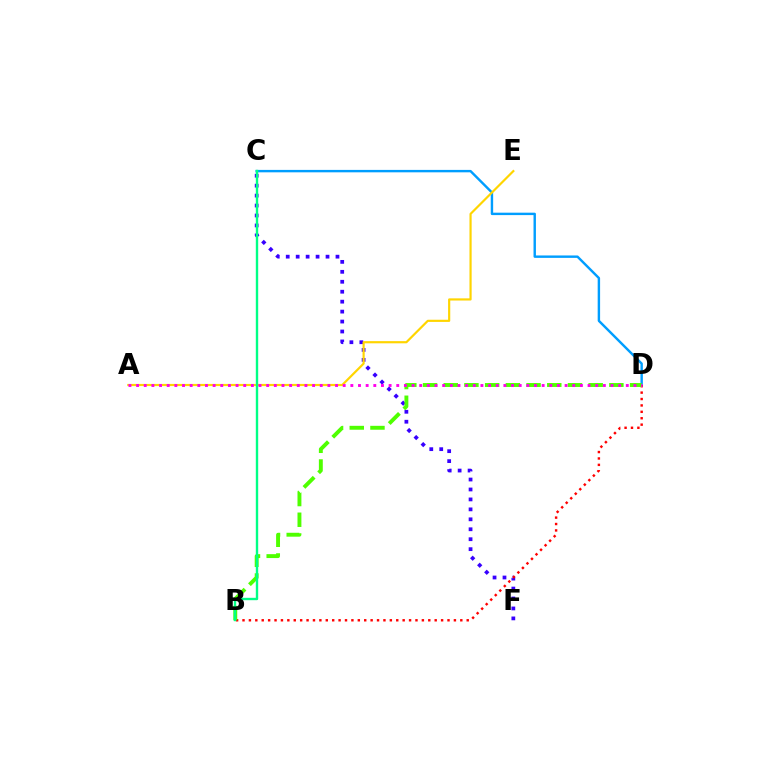{('C', 'D'): [{'color': '#009eff', 'line_style': 'solid', 'thickness': 1.74}], ('C', 'F'): [{'color': '#3700ff', 'line_style': 'dotted', 'thickness': 2.7}], ('B', 'D'): [{'color': '#ff0000', 'line_style': 'dotted', 'thickness': 1.74}, {'color': '#4fff00', 'line_style': 'dashed', 'thickness': 2.81}], ('A', 'E'): [{'color': '#ffd500', 'line_style': 'solid', 'thickness': 1.57}], ('B', 'C'): [{'color': '#00ff86', 'line_style': 'solid', 'thickness': 1.72}], ('A', 'D'): [{'color': '#ff00ed', 'line_style': 'dotted', 'thickness': 2.08}]}